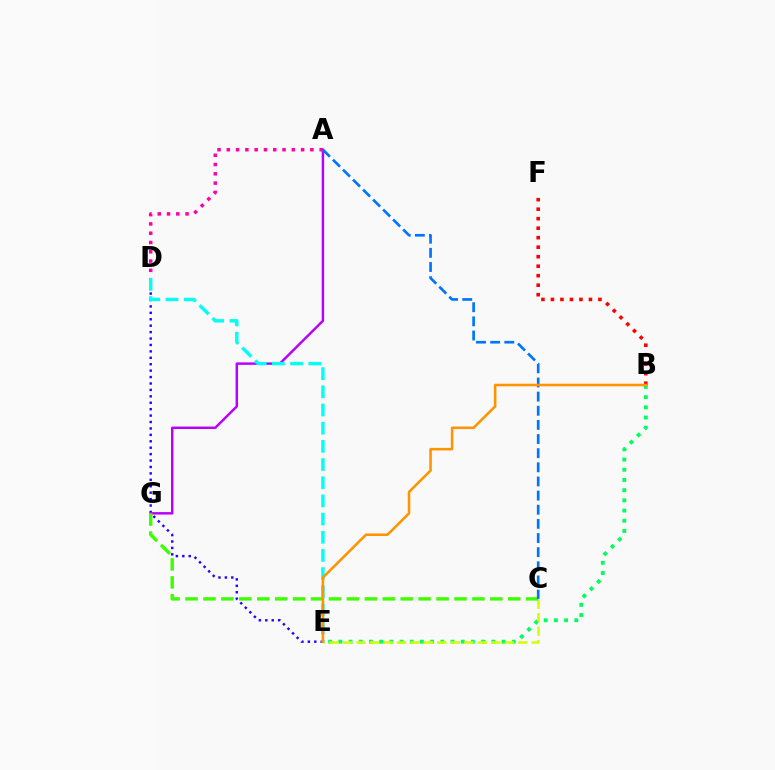{('D', 'E'): [{'color': '#2500ff', 'line_style': 'dotted', 'thickness': 1.74}, {'color': '#00fff6', 'line_style': 'dashed', 'thickness': 2.47}], ('B', 'E'): [{'color': '#00ff5c', 'line_style': 'dotted', 'thickness': 2.77}, {'color': '#ff9400', 'line_style': 'solid', 'thickness': 1.84}], ('A', 'G'): [{'color': '#b900ff', 'line_style': 'solid', 'thickness': 1.77}], ('C', 'E'): [{'color': '#d1ff00', 'line_style': 'dashed', 'thickness': 1.83}], ('C', 'G'): [{'color': '#3dff00', 'line_style': 'dashed', 'thickness': 2.44}], ('B', 'F'): [{'color': '#ff0000', 'line_style': 'dotted', 'thickness': 2.58}], ('A', 'D'): [{'color': '#ff00ac', 'line_style': 'dotted', 'thickness': 2.52}], ('A', 'C'): [{'color': '#0074ff', 'line_style': 'dashed', 'thickness': 1.92}]}